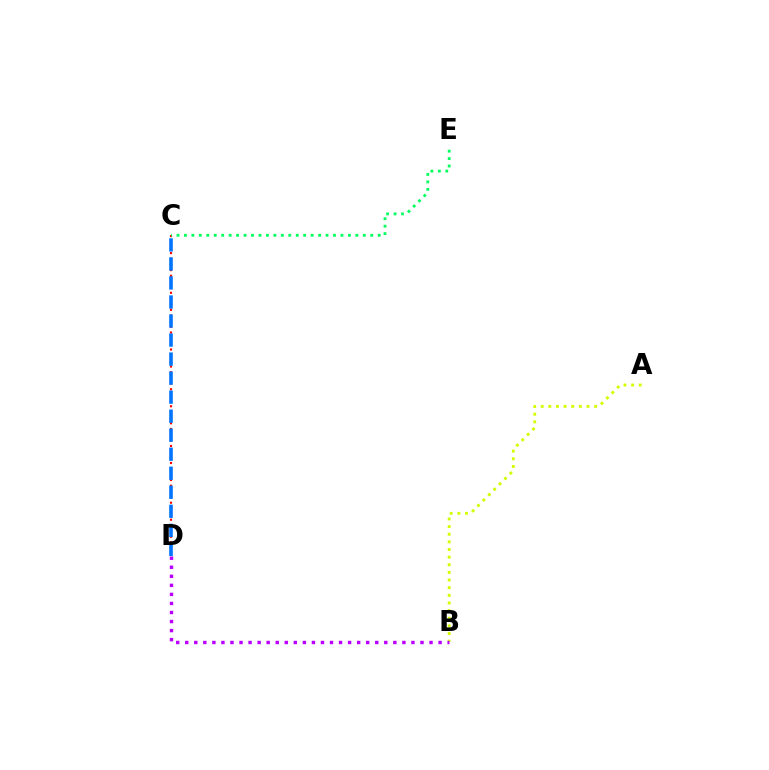{('A', 'B'): [{'color': '#d1ff00', 'line_style': 'dotted', 'thickness': 2.07}], ('C', 'D'): [{'color': '#ff0000', 'line_style': 'dotted', 'thickness': 1.54}, {'color': '#0074ff', 'line_style': 'dashed', 'thickness': 2.58}], ('B', 'D'): [{'color': '#b900ff', 'line_style': 'dotted', 'thickness': 2.46}], ('C', 'E'): [{'color': '#00ff5c', 'line_style': 'dotted', 'thickness': 2.02}]}